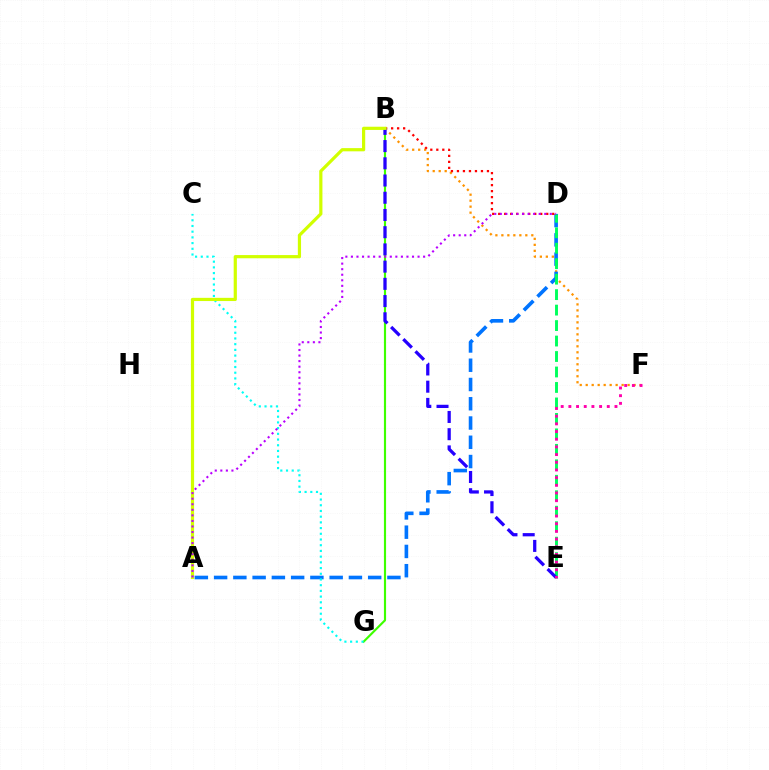{('B', 'F'): [{'color': '#ff9400', 'line_style': 'dotted', 'thickness': 1.63}], ('A', 'D'): [{'color': '#0074ff', 'line_style': 'dashed', 'thickness': 2.62}, {'color': '#b900ff', 'line_style': 'dotted', 'thickness': 1.51}], ('B', 'D'): [{'color': '#ff0000', 'line_style': 'dotted', 'thickness': 1.63}], ('D', 'E'): [{'color': '#00ff5c', 'line_style': 'dashed', 'thickness': 2.1}], ('B', 'G'): [{'color': '#3dff00', 'line_style': 'solid', 'thickness': 1.55}], ('B', 'E'): [{'color': '#2500ff', 'line_style': 'dashed', 'thickness': 2.34}], ('C', 'G'): [{'color': '#00fff6', 'line_style': 'dotted', 'thickness': 1.55}], ('A', 'B'): [{'color': '#d1ff00', 'line_style': 'solid', 'thickness': 2.31}], ('E', 'F'): [{'color': '#ff00ac', 'line_style': 'dotted', 'thickness': 2.09}]}